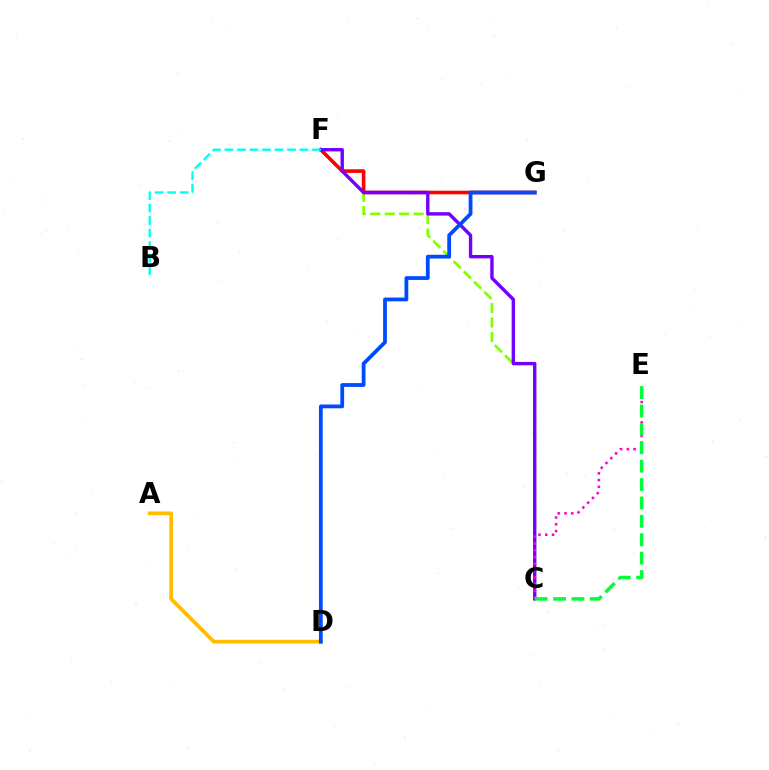{('A', 'D'): [{'color': '#ffbd00', 'line_style': 'solid', 'thickness': 2.69}], ('C', 'F'): [{'color': '#84ff00', 'line_style': 'dashed', 'thickness': 1.96}, {'color': '#7200ff', 'line_style': 'solid', 'thickness': 2.44}], ('F', 'G'): [{'color': '#ff0000', 'line_style': 'solid', 'thickness': 2.6}], ('C', 'E'): [{'color': '#ff00cf', 'line_style': 'dotted', 'thickness': 1.84}, {'color': '#00ff39', 'line_style': 'dashed', 'thickness': 2.5}], ('D', 'G'): [{'color': '#004bff', 'line_style': 'solid', 'thickness': 2.73}], ('B', 'F'): [{'color': '#00fff6', 'line_style': 'dashed', 'thickness': 1.7}]}